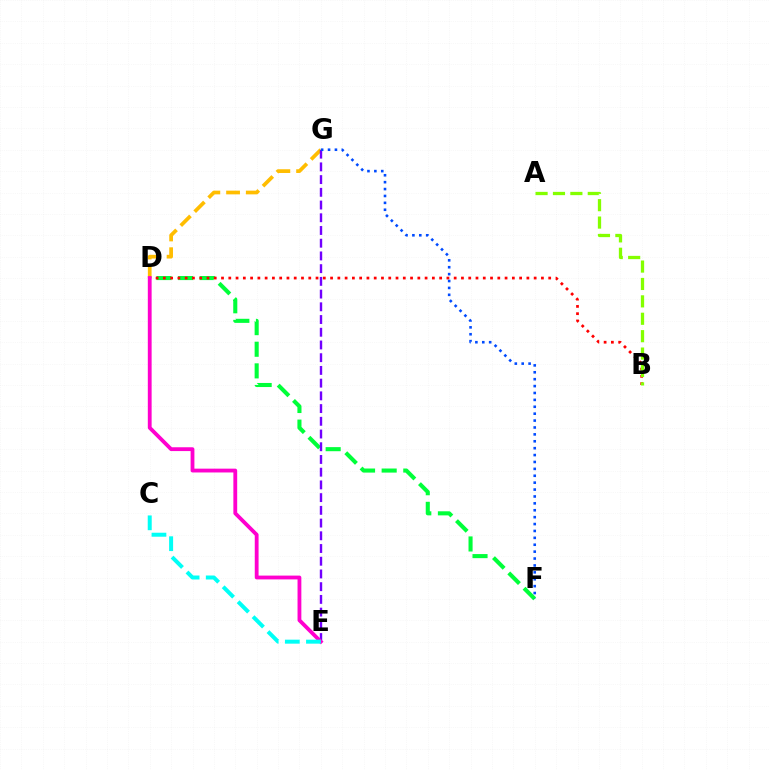{('D', 'G'): [{'color': '#ffbd00', 'line_style': 'dashed', 'thickness': 2.68}], ('D', 'F'): [{'color': '#00ff39', 'line_style': 'dashed', 'thickness': 2.94}], ('B', 'D'): [{'color': '#ff0000', 'line_style': 'dotted', 'thickness': 1.98}], ('E', 'G'): [{'color': '#7200ff', 'line_style': 'dashed', 'thickness': 1.73}], ('F', 'G'): [{'color': '#004bff', 'line_style': 'dotted', 'thickness': 1.87}], ('D', 'E'): [{'color': '#ff00cf', 'line_style': 'solid', 'thickness': 2.75}], ('A', 'B'): [{'color': '#84ff00', 'line_style': 'dashed', 'thickness': 2.36}], ('C', 'E'): [{'color': '#00fff6', 'line_style': 'dashed', 'thickness': 2.87}]}